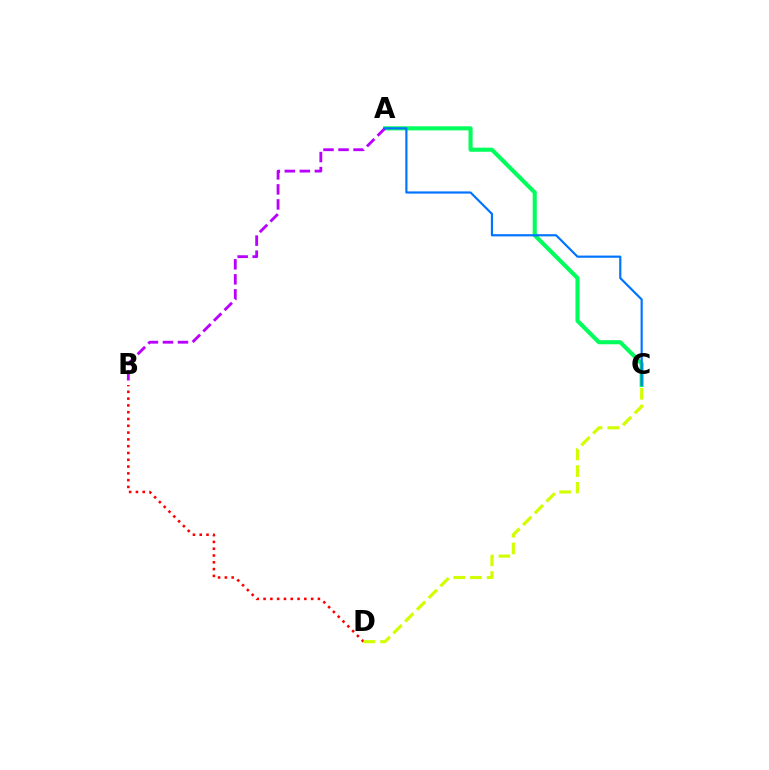{('A', 'C'): [{'color': '#00ff5c', 'line_style': 'solid', 'thickness': 2.95}, {'color': '#0074ff', 'line_style': 'solid', 'thickness': 1.57}], ('B', 'D'): [{'color': '#ff0000', 'line_style': 'dotted', 'thickness': 1.85}], ('A', 'B'): [{'color': '#b900ff', 'line_style': 'dashed', 'thickness': 2.04}], ('C', 'D'): [{'color': '#d1ff00', 'line_style': 'dashed', 'thickness': 2.26}]}